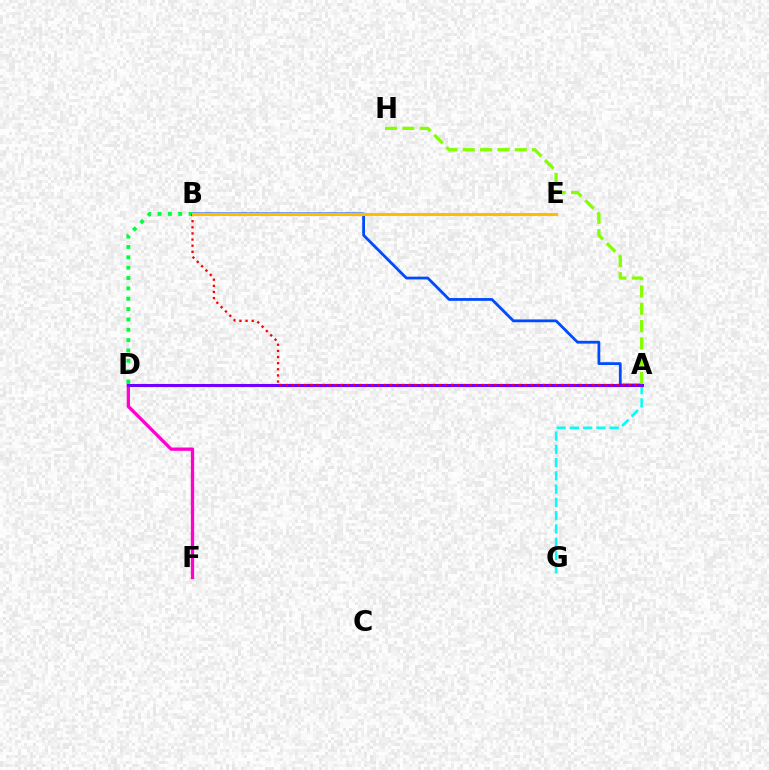{('A', 'B'): [{'color': '#004bff', 'line_style': 'solid', 'thickness': 2.01}, {'color': '#ff0000', 'line_style': 'dotted', 'thickness': 1.66}], ('D', 'F'): [{'color': '#ff00cf', 'line_style': 'solid', 'thickness': 2.37}], ('A', 'G'): [{'color': '#00fff6', 'line_style': 'dashed', 'thickness': 1.8}], ('A', 'H'): [{'color': '#84ff00', 'line_style': 'dashed', 'thickness': 2.35}], ('B', 'D'): [{'color': '#00ff39', 'line_style': 'dotted', 'thickness': 2.81}], ('A', 'D'): [{'color': '#7200ff', 'line_style': 'solid', 'thickness': 2.22}], ('B', 'E'): [{'color': '#ffbd00', 'line_style': 'solid', 'thickness': 2.21}]}